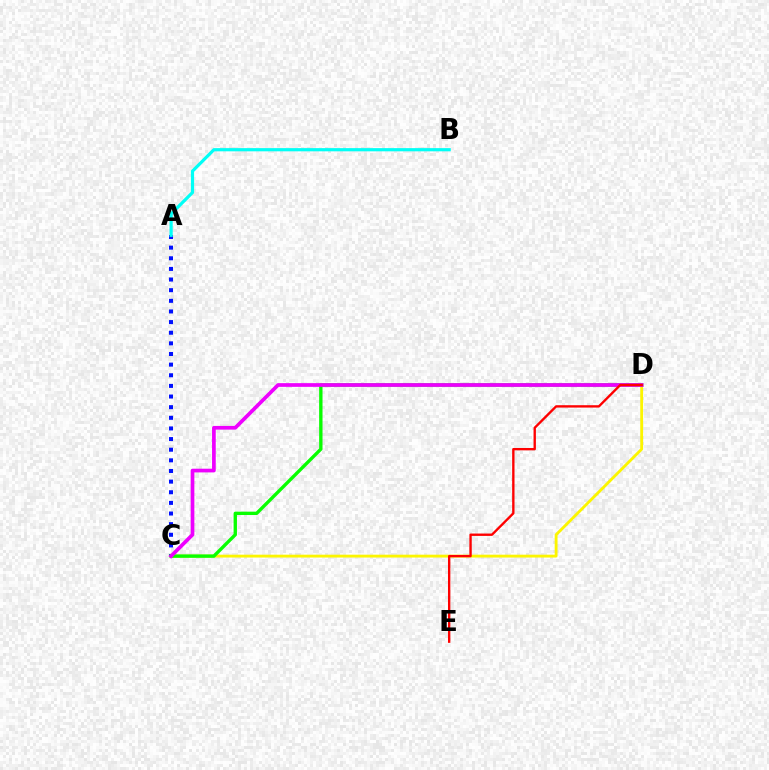{('A', 'C'): [{'color': '#0010ff', 'line_style': 'dotted', 'thickness': 2.89}], ('C', 'D'): [{'color': '#fcf500', 'line_style': 'solid', 'thickness': 2.05}, {'color': '#08ff00', 'line_style': 'solid', 'thickness': 2.42}, {'color': '#ee00ff', 'line_style': 'solid', 'thickness': 2.66}], ('A', 'B'): [{'color': '#00fff6', 'line_style': 'solid', 'thickness': 2.3}], ('D', 'E'): [{'color': '#ff0000', 'line_style': 'solid', 'thickness': 1.7}]}